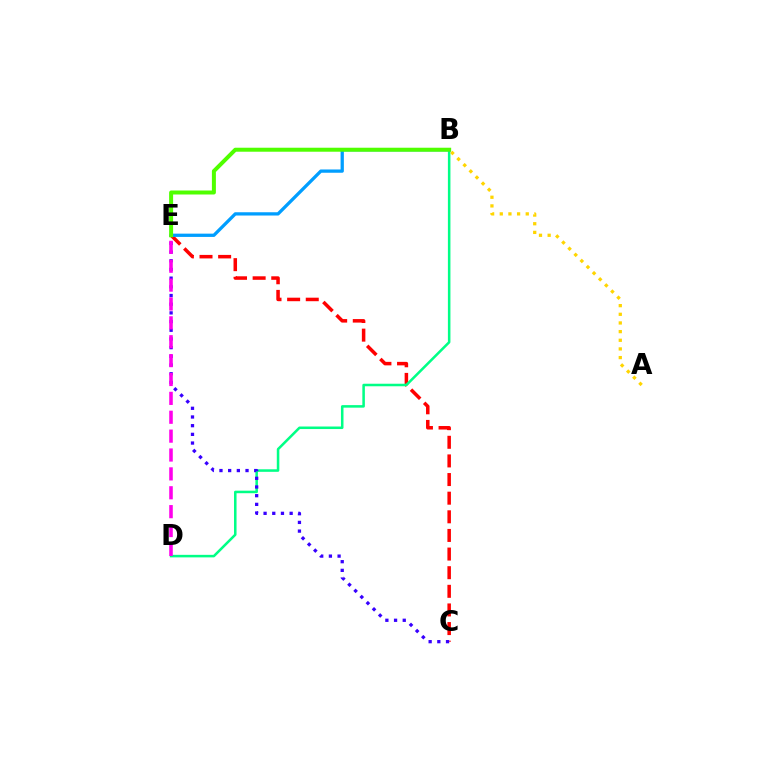{('C', 'E'): [{'color': '#ff0000', 'line_style': 'dashed', 'thickness': 2.53}, {'color': '#3700ff', 'line_style': 'dotted', 'thickness': 2.36}], ('B', 'D'): [{'color': '#00ff86', 'line_style': 'solid', 'thickness': 1.82}], ('B', 'E'): [{'color': '#009eff', 'line_style': 'solid', 'thickness': 2.36}, {'color': '#4fff00', 'line_style': 'solid', 'thickness': 2.87}], ('A', 'B'): [{'color': '#ffd500', 'line_style': 'dotted', 'thickness': 2.35}], ('D', 'E'): [{'color': '#ff00ed', 'line_style': 'dashed', 'thickness': 2.56}]}